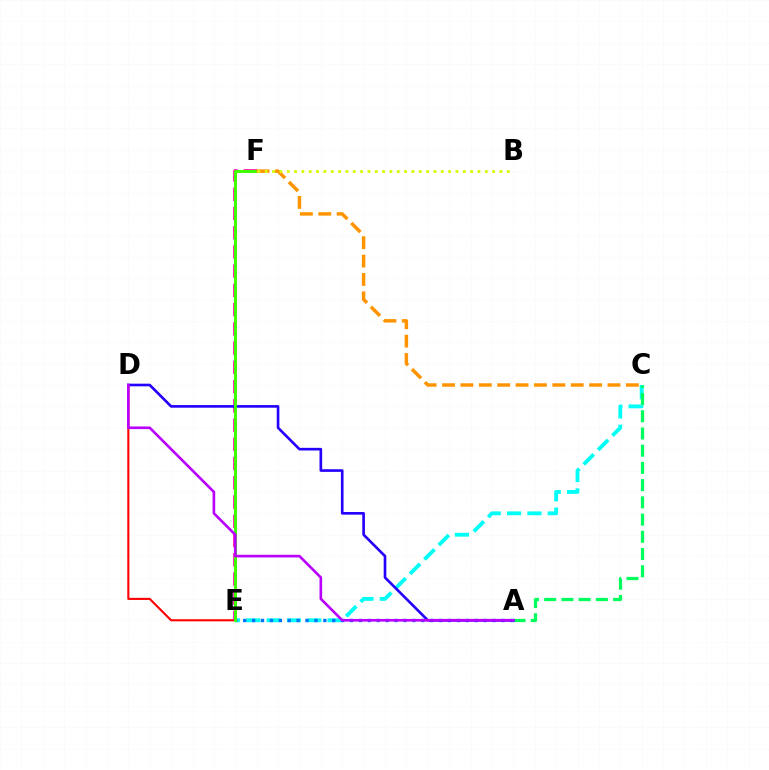{('C', 'E'): [{'color': '#00fff6', 'line_style': 'dashed', 'thickness': 2.76}], ('D', 'E'): [{'color': '#ff0000', 'line_style': 'solid', 'thickness': 1.51}], ('A', 'C'): [{'color': '#00ff5c', 'line_style': 'dashed', 'thickness': 2.34}], ('A', 'E'): [{'color': '#0074ff', 'line_style': 'dotted', 'thickness': 2.42}], ('E', 'F'): [{'color': '#ff00ac', 'line_style': 'dashed', 'thickness': 2.61}, {'color': '#3dff00', 'line_style': 'solid', 'thickness': 2.12}], ('A', 'D'): [{'color': '#2500ff', 'line_style': 'solid', 'thickness': 1.91}, {'color': '#b900ff', 'line_style': 'solid', 'thickness': 1.9}], ('C', 'F'): [{'color': '#ff9400', 'line_style': 'dashed', 'thickness': 2.5}], ('B', 'F'): [{'color': '#d1ff00', 'line_style': 'dotted', 'thickness': 1.99}]}